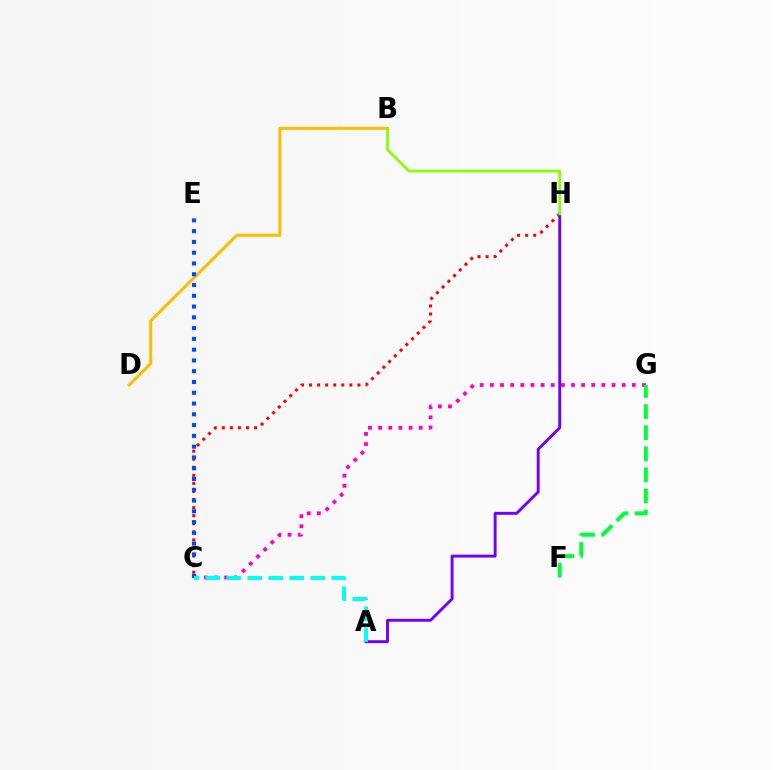{('B', 'D'): [{'color': '#ffbd00', 'line_style': 'solid', 'thickness': 2.2}], ('C', 'H'): [{'color': '#ff0000', 'line_style': 'dotted', 'thickness': 2.19}], ('A', 'H'): [{'color': '#7200ff', 'line_style': 'solid', 'thickness': 2.1}], ('C', 'G'): [{'color': '#ff00cf', 'line_style': 'dotted', 'thickness': 2.75}], ('C', 'E'): [{'color': '#004bff', 'line_style': 'dotted', 'thickness': 2.93}], ('F', 'G'): [{'color': '#00ff39', 'line_style': 'dashed', 'thickness': 2.87}], ('B', 'H'): [{'color': '#84ff00', 'line_style': 'solid', 'thickness': 1.96}], ('A', 'C'): [{'color': '#00fff6', 'line_style': 'dashed', 'thickness': 2.85}]}